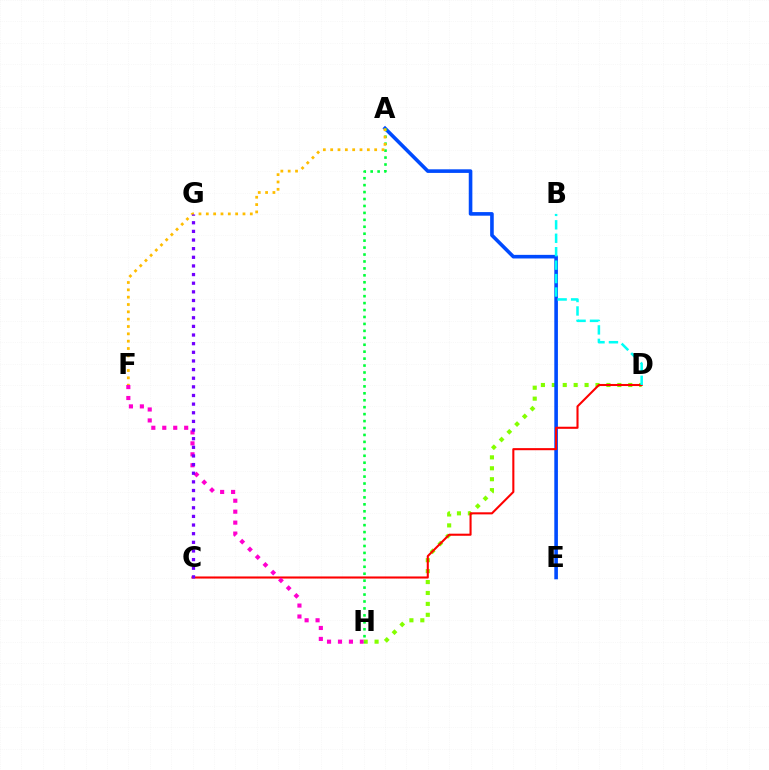{('D', 'H'): [{'color': '#84ff00', 'line_style': 'dotted', 'thickness': 2.97}], ('A', 'E'): [{'color': '#004bff', 'line_style': 'solid', 'thickness': 2.6}], ('C', 'D'): [{'color': '#ff0000', 'line_style': 'solid', 'thickness': 1.5}], ('A', 'H'): [{'color': '#00ff39', 'line_style': 'dotted', 'thickness': 1.89}], ('A', 'F'): [{'color': '#ffbd00', 'line_style': 'dotted', 'thickness': 1.99}], ('B', 'D'): [{'color': '#00fff6', 'line_style': 'dashed', 'thickness': 1.83}], ('F', 'H'): [{'color': '#ff00cf', 'line_style': 'dotted', 'thickness': 2.98}], ('C', 'G'): [{'color': '#7200ff', 'line_style': 'dotted', 'thickness': 2.35}]}